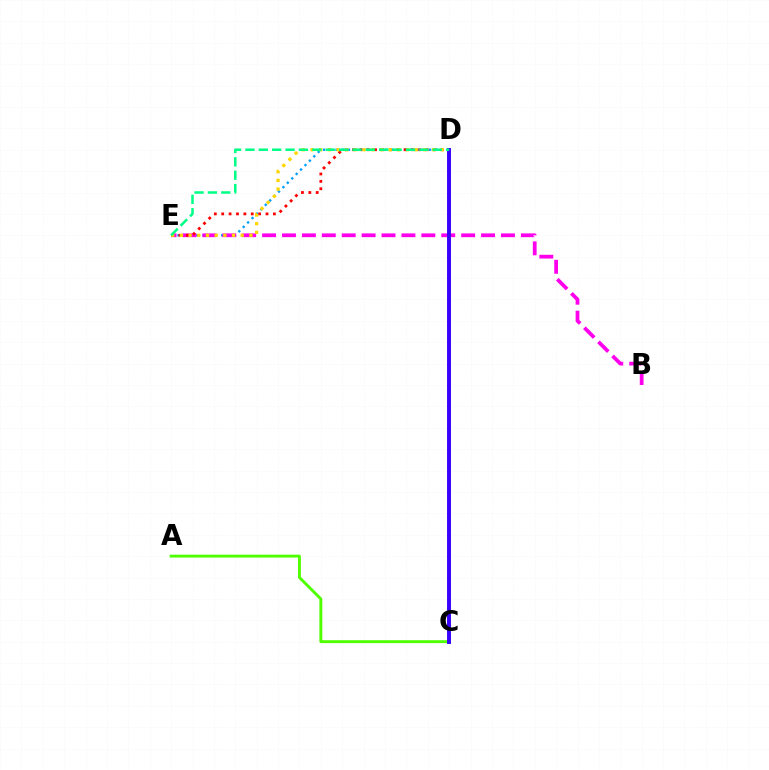{('D', 'E'): [{'color': '#009eff', 'line_style': 'dotted', 'thickness': 1.7}, {'color': '#ff0000', 'line_style': 'dotted', 'thickness': 2.01}, {'color': '#ffd500', 'line_style': 'dotted', 'thickness': 2.36}, {'color': '#00ff86', 'line_style': 'dashed', 'thickness': 1.82}], ('A', 'C'): [{'color': '#4fff00', 'line_style': 'solid', 'thickness': 2.09}], ('B', 'E'): [{'color': '#ff00ed', 'line_style': 'dashed', 'thickness': 2.7}], ('C', 'D'): [{'color': '#3700ff', 'line_style': 'solid', 'thickness': 2.83}]}